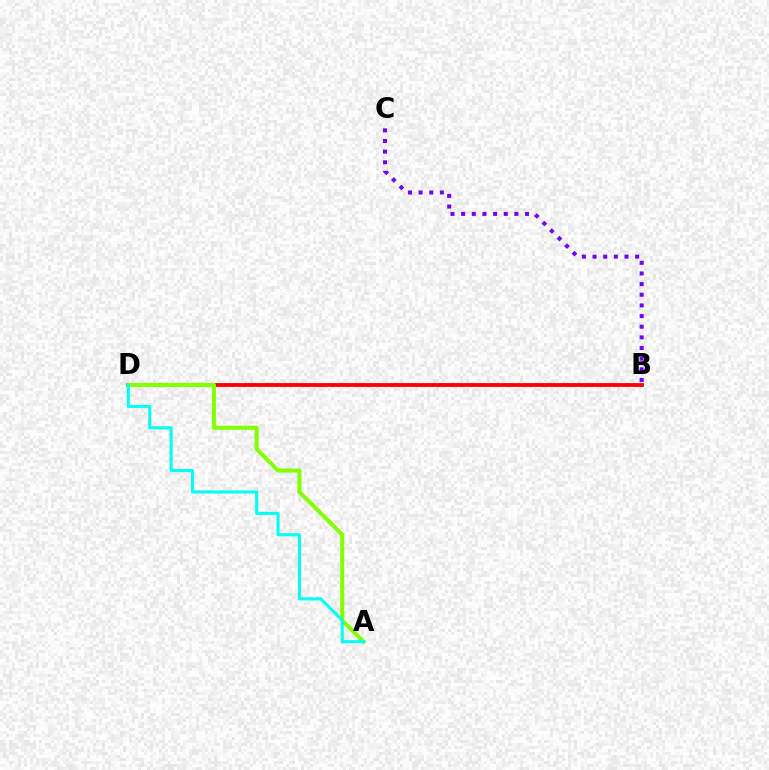{('B', 'C'): [{'color': '#7200ff', 'line_style': 'dotted', 'thickness': 2.89}], ('B', 'D'): [{'color': '#ff0000', 'line_style': 'solid', 'thickness': 2.77}], ('A', 'D'): [{'color': '#84ff00', 'line_style': 'solid', 'thickness': 2.93}, {'color': '#00fff6', 'line_style': 'solid', 'thickness': 2.21}]}